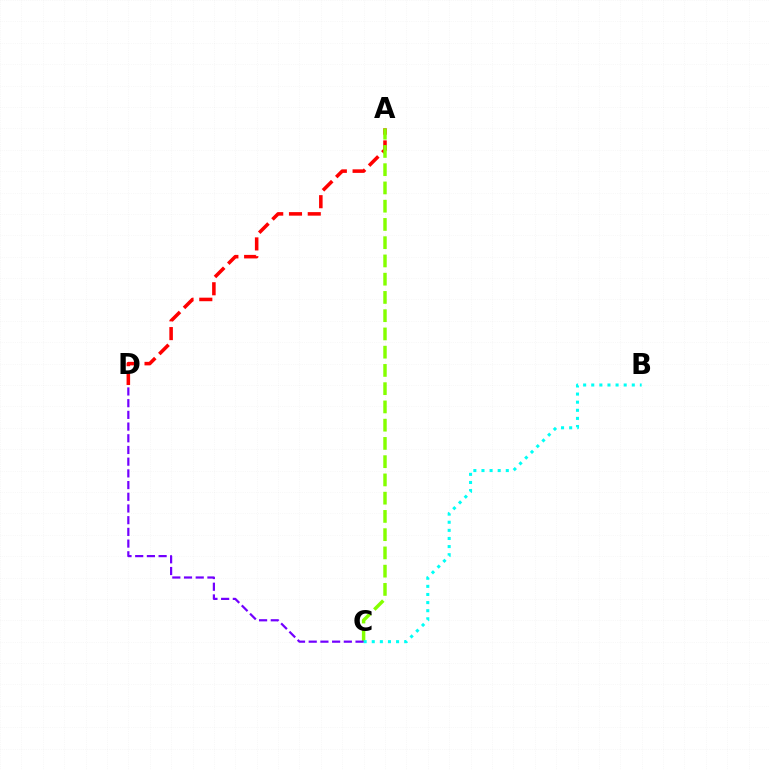{('A', 'D'): [{'color': '#ff0000', 'line_style': 'dashed', 'thickness': 2.55}], ('A', 'C'): [{'color': '#84ff00', 'line_style': 'dashed', 'thickness': 2.48}], ('B', 'C'): [{'color': '#00fff6', 'line_style': 'dotted', 'thickness': 2.2}], ('C', 'D'): [{'color': '#7200ff', 'line_style': 'dashed', 'thickness': 1.59}]}